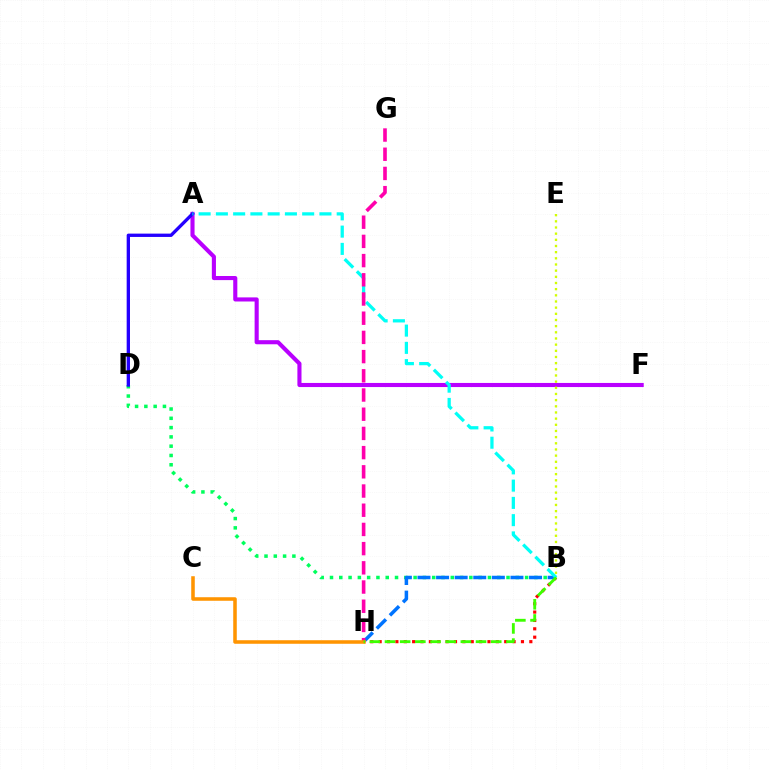{('B', 'D'): [{'color': '#00ff5c', 'line_style': 'dotted', 'thickness': 2.52}], ('A', 'F'): [{'color': '#b900ff', 'line_style': 'solid', 'thickness': 2.95}], ('B', 'H'): [{'color': '#ff0000', 'line_style': 'dotted', 'thickness': 2.27}, {'color': '#0074ff', 'line_style': 'dashed', 'thickness': 2.53}, {'color': '#3dff00', 'line_style': 'dashed', 'thickness': 2.06}], ('B', 'E'): [{'color': '#d1ff00', 'line_style': 'dotted', 'thickness': 1.68}], ('A', 'D'): [{'color': '#2500ff', 'line_style': 'solid', 'thickness': 2.39}], ('A', 'B'): [{'color': '#00fff6', 'line_style': 'dashed', 'thickness': 2.34}], ('G', 'H'): [{'color': '#ff00ac', 'line_style': 'dashed', 'thickness': 2.61}], ('C', 'H'): [{'color': '#ff9400', 'line_style': 'solid', 'thickness': 2.55}]}